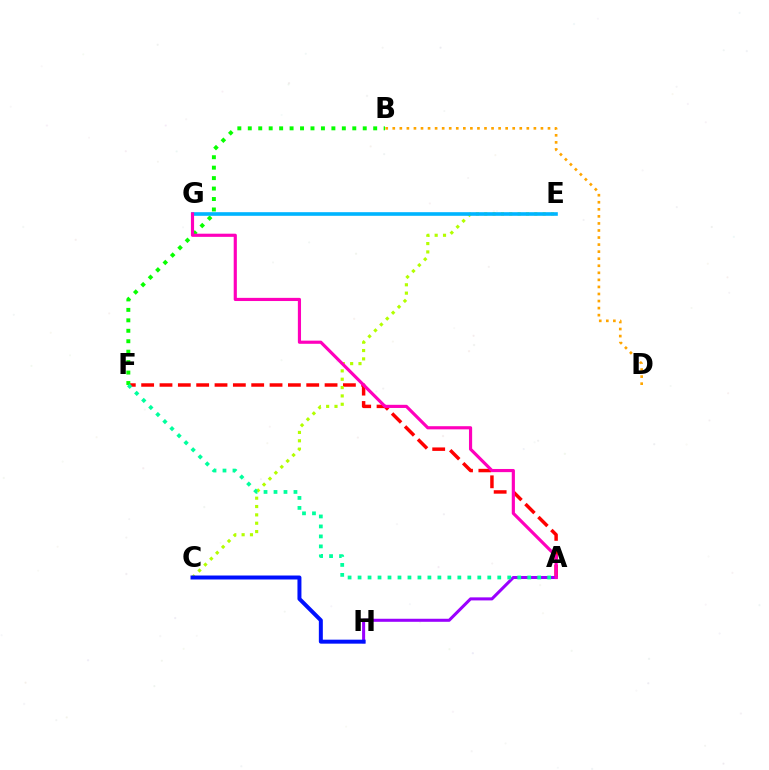{('A', 'F'): [{'color': '#ff0000', 'line_style': 'dashed', 'thickness': 2.49}, {'color': '#00ff9d', 'line_style': 'dotted', 'thickness': 2.71}], ('A', 'H'): [{'color': '#9b00ff', 'line_style': 'solid', 'thickness': 2.19}], ('C', 'E'): [{'color': '#b3ff00', 'line_style': 'dotted', 'thickness': 2.27}], ('B', 'F'): [{'color': '#08ff00', 'line_style': 'dotted', 'thickness': 2.84}], ('E', 'G'): [{'color': '#00b5ff', 'line_style': 'solid', 'thickness': 2.61}], ('B', 'D'): [{'color': '#ffa500', 'line_style': 'dotted', 'thickness': 1.92}], ('C', 'H'): [{'color': '#0010ff', 'line_style': 'solid', 'thickness': 2.86}], ('A', 'G'): [{'color': '#ff00bd', 'line_style': 'solid', 'thickness': 2.27}]}